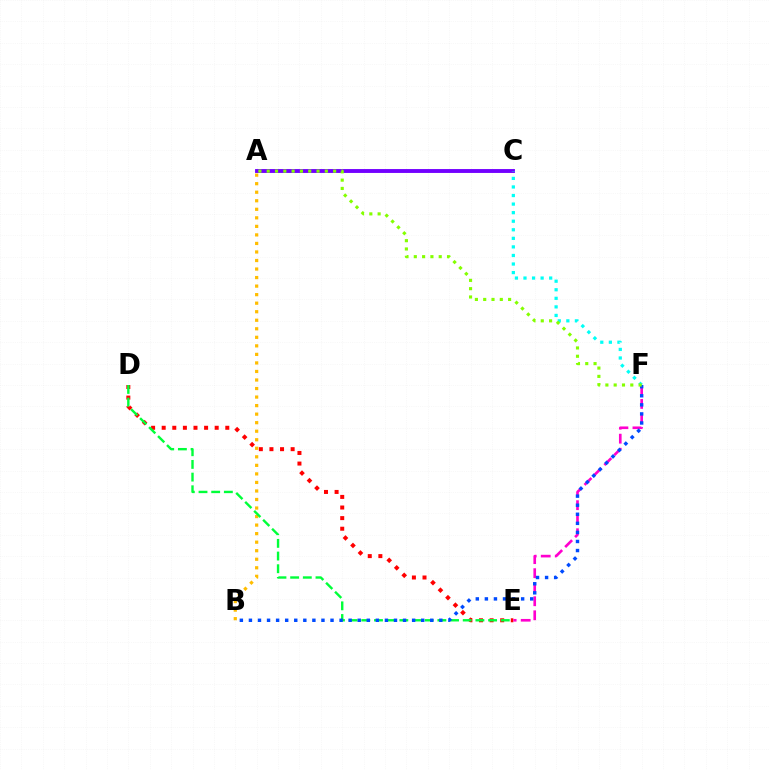{('D', 'E'): [{'color': '#ff0000', 'line_style': 'dotted', 'thickness': 2.88}, {'color': '#00ff39', 'line_style': 'dashed', 'thickness': 1.72}], ('A', 'C'): [{'color': '#7200ff', 'line_style': 'solid', 'thickness': 2.79}], ('A', 'B'): [{'color': '#ffbd00', 'line_style': 'dotted', 'thickness': 2.32}], ('E', 'F'): [{'color': '#ff00cf', 'line_style': 'dashed', 'thickness': 1.91}], ('C', 'F'): [{'color': '#00fff6', 'line_style': 'dotted', 'thickness': 2.33}], ('B', 'F'): [{'color': '#004bff', 'line_style': 'dotted', 'thickness': 2.46}], ('A', 'F'): [{'color': '#84ff00', 'line_style': 'dotted', 'thickness': 2.26}]}